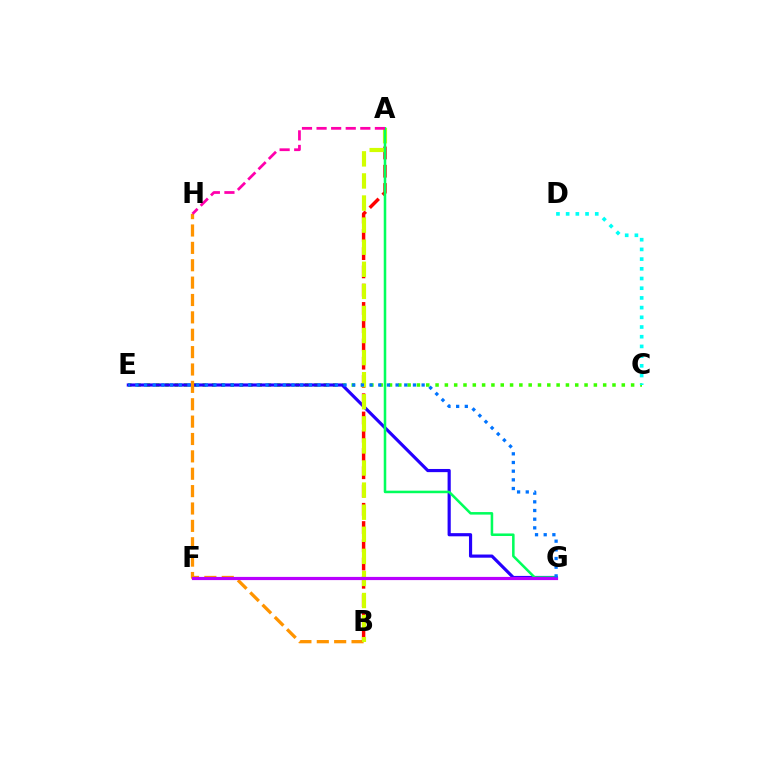{('C', 'E'): [{'color': '#3dff00', 'line_style': 'dotted', 'thickness': 2.53}], ('E', 'G'): [{'color': '#2500ff', 'line_style': 'solid', 'thickness': 2.28}, {'color': '#0074ff', 'line_style': 'dotted', 'thickness': 2.36}], ('B', 'H'): [{'color': '#ff9400', 'line_style': 'dashed', 'thickness': 2.36}], ('A', 'B'): [{'color': '#ff0000', 'line_style': 'dashed', 'thickness': 2.48}, {'color': '#d1ff00', 'line_style': 'dashed', 'thickness': 3.0}], ('A', 'G'): [{'color': '#00ff5c', 'line_style': 'solid', 'thickness': 1.83}], ('F', 'G'): [{'color': '#b900ff', 'line_style': 'solid', 'thickness': 2.29}], ('A', 'H'): [{'color': '#ff00ac', 'line_style': 'dashed', 'thickness': 1.98}], ('C', 'D'): [{'color': '#00fff6', 'line_style': 'dotted', 'thickness': 2.64}]}